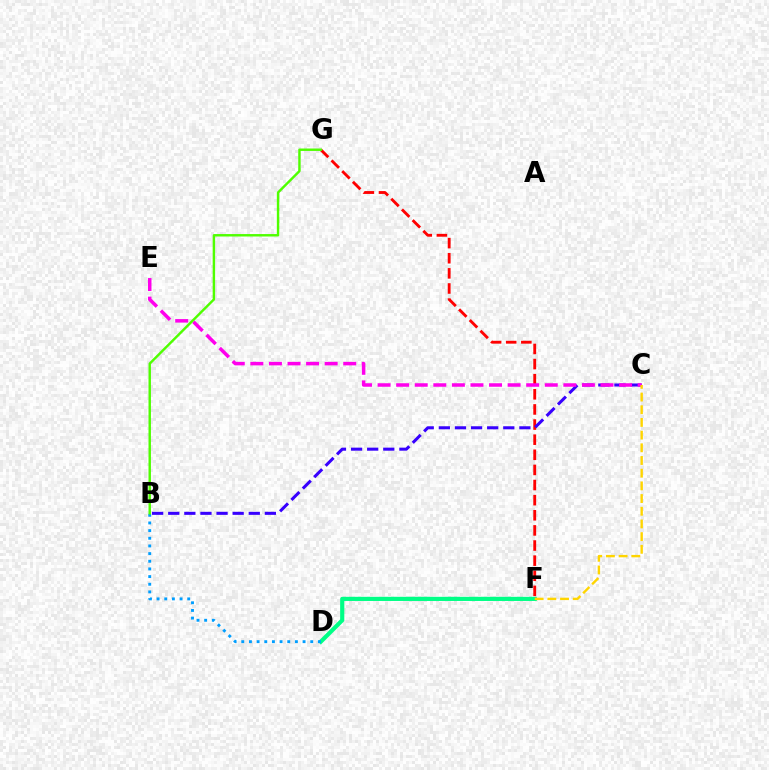{('F', 'G'): [{'color': '#ff0000', 'line_style': 'dashed', 'thickness': 2.05}], ('B', 'C'): [{'color': '#3700ff', 'line_style': 'dashed', 'thickness': 2.19}], ('D', 'F'): [{'color': '#00ff86', 'line_style': 'solid', 'thickness': 3.0}], ('B', 'D'): [{'color': '#009eff', 'line_style': 'dotted', 'thickness': 2.08}], ('C', 'E'): [{'color': '#ff00ed', 'line_style': 'dashed', 'thickness': 2.52}], ('B', 'G'): [{'color': '#4fff00', 'line_style': 'solid', 'thickness': 1.75}], ('C', 'F'): [{'color': '#ffd500', 'line_style': 'dashed', 'thickness': 1.72}]}